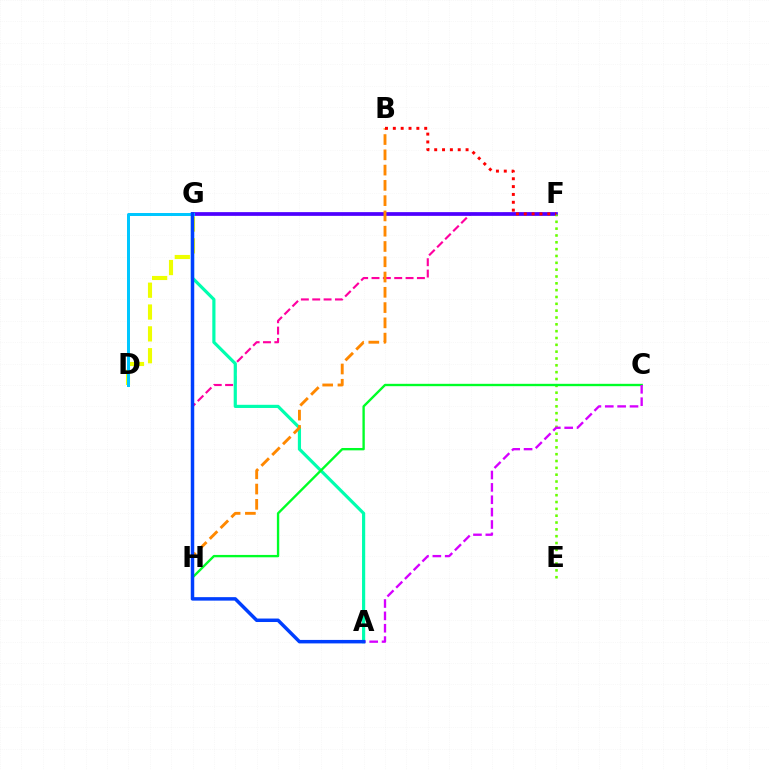{('F', 'H'): [{'color': '#ff00a0', 'line_style': 'dashed', 'thickness': 1.54}], ('A', 'G'): [{'color': '#00ffaf', 'line_style': 'solid', 'thickness': 2.29}, {'color': '#003fff', 'line_style': 'solid', 'thickness': 2.51}], ('F', 'G'): [{'color': '#4f00ff', 'line_style': 'solid', 'thickness': 2.69}], ('E', 'F'): [{'color': '#66ff00', 'line_style': 'dotted', 'thickness': 1.86}], ('B', 'H'): [{'color': '#ff8800', 'line_style': 'dashed', 'thickness': 2.08}], ('B', 'F'): [{'color': '#ff0000', 'line_style': 'dotted', 'thickness': 2.13}], ('C', 'H'): [{'color': '#00ff27', 'line_style': 'solid', 'thickness': 1.7}], ('D', 'G'): [{'color': '#eeff00', 'line_style': 'dashed', 'thickness': 2.97}, {'color': '#00c7ff', 'line_style': 'solid', 'thickness': 2.16}], ('A', 'C'): [{'color': '#d600ff', 'line_style': 'dashed', 'thickness': 1.68}]}